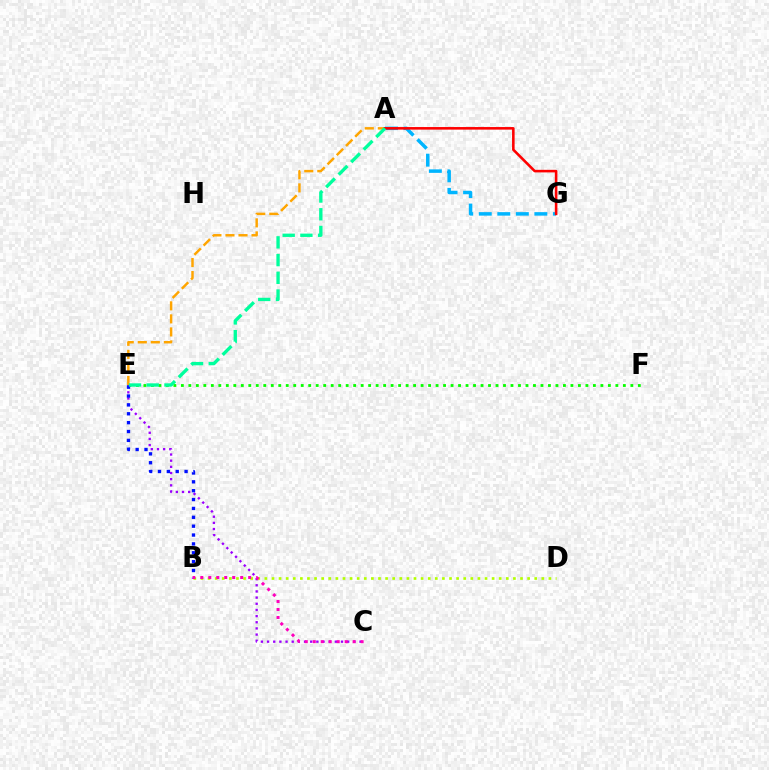{('E', 'F'): [{'color': '#08ff00', 'line_style': 'dotted', 'thickness': 2.04}], ('A', 'G'): [{'color': '#00b5ff', 'line_style': 'dashed', 'thickness': 2.52}, {'color': '#ff0000', 'line_style': 'solid', 'thickness': 1.85}], ('B', 'D'): [{'color': '#b3ff00', 'line_style': 'dotted', 'thickness': 1.93}], ('A', 'E'): [{'color': '#ffa500', 'line_style': 'dashed', 'thickness': 1.77}, {'color': '#00ff9d', 'line_style': 'dashed', 'thickness': 2.41}], ('C', 'E'): [{'color': '#9b00ff', 'line_style': 'dotted', 'thickness': 1.67}], ('B', 'E'): [{'color': '#0010ff', 'line_style': 'dotted', 'thickness': 2.41}], ('B', 'C'): [{'color': '#ff00bd', 'line_style': 'dotted', 'thickness': 2.17}]}